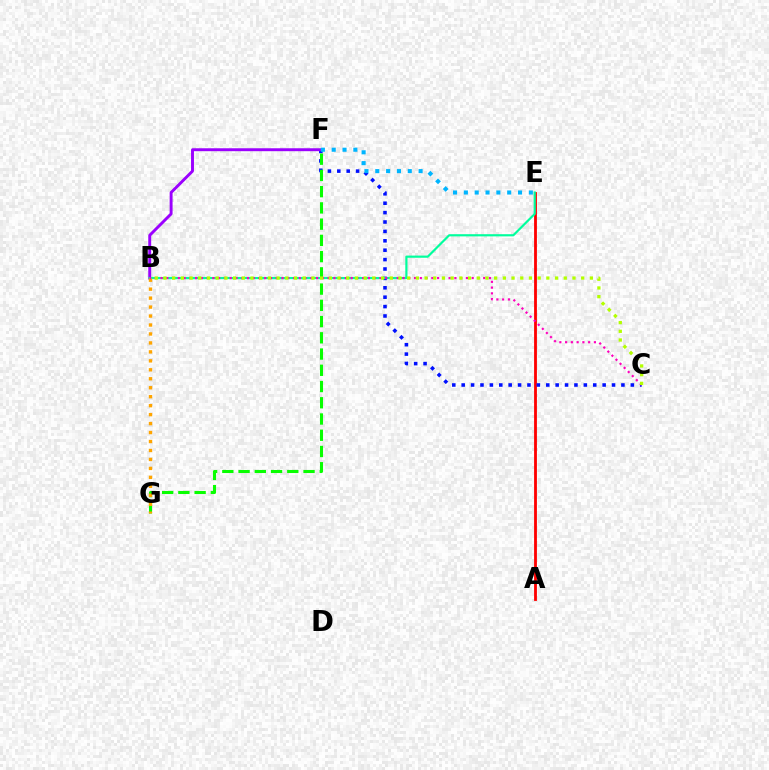{('A', 'E'): [{'color': '#ff0000', 'line_style': 'solid', 'thickness': 2.03}], ('C', 'F'): [{'color': '#0010ff', 'line_style': 'dotted', 'thickness': 2.55}], ('F', 'G'): [{'color': '#08ff00', 'line_style': 'dashed', 'thickness': 2.21}], ('B', 'F'): [{'color': '#9b00ff', 'line_style': 'solid', 'thickness': 2.1}], ('E', 'F'): [{'color': '#00b5ff', 'line_style': 'dotted', 'thickness': 2.94}], ('B', 'E'): [{'color': '#00ff9d', 'line_style': 'solid', 'thickness': 1.57}], ('B', 'G'): [{'color': '#ffa500', 'line_style': 'dotted', 'thickness': 2.44}], ('B', 'C'): [{'color': '#ff00bd', 'line_style': 'dotted', 'thickness': 1.57}, {'color': '#b3ff00', 'line_style': 'dotted', 'thickness': 2.36}]}